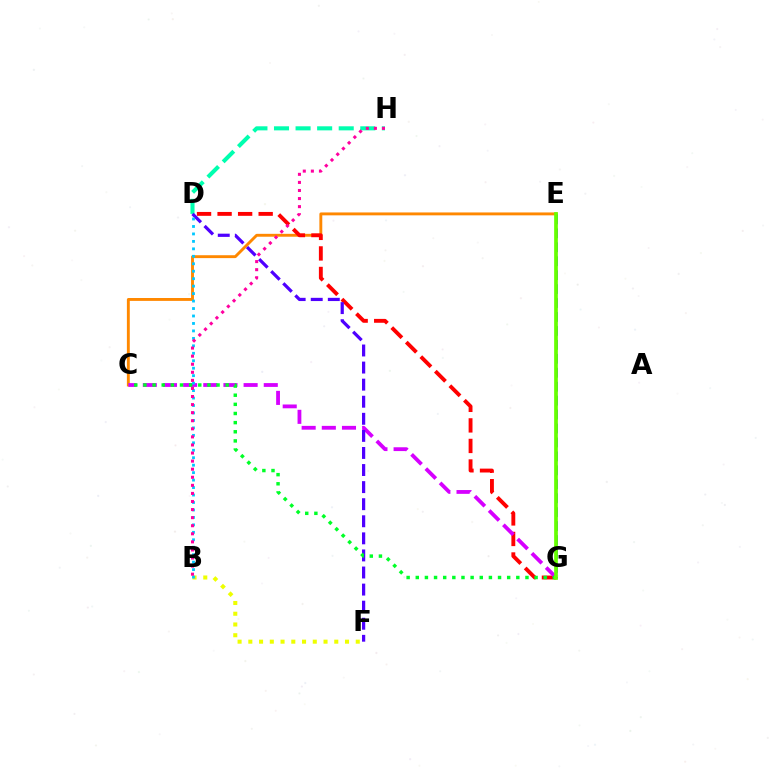{('C', 'E'): [{'color': '#ff8800', 'line_style': 'solid', 'thickness': 2.08}], ('E', 'G'): [{'color': '#003fff', 'line_style': 'dashed', 'thickness': 1.89}, {'color': '#66ff00', 'line_style': 'solid', 'thickness': 2.67}], ('D', 'G'): [{'color': '#ff0000', 'line_style': 'dashed', 'thickness': 2.79}], ('C', 'G'): [{'color': '#d600ff', 'line_style': 'dashed', 'thickness': 2.74}, {'color': '#00ff27', 'line_style': 'dotted', 'thickness': 2.48}], ('D', 'H'): [{'color': '#00ffaf', 'line_style': 'dashed', 'thickness': 2.93}], ('B', 'F'): [{'color': '#eeff00', 'line_style': 'dotted', 'thickness': 2.92}], ('D', 'F'): [{'color': '#4f00ff', 'line_style': 'dashed', 'thickness': 2.32}], ('B', 'D'): [{'color': '#00c7ff', 'line_style': 'dotted', 'thickness': 2.03}], ('B', 'H'): [{'color': '#ff00a0', 'line_style': 'dotted', 'thickness': 2.19}]}